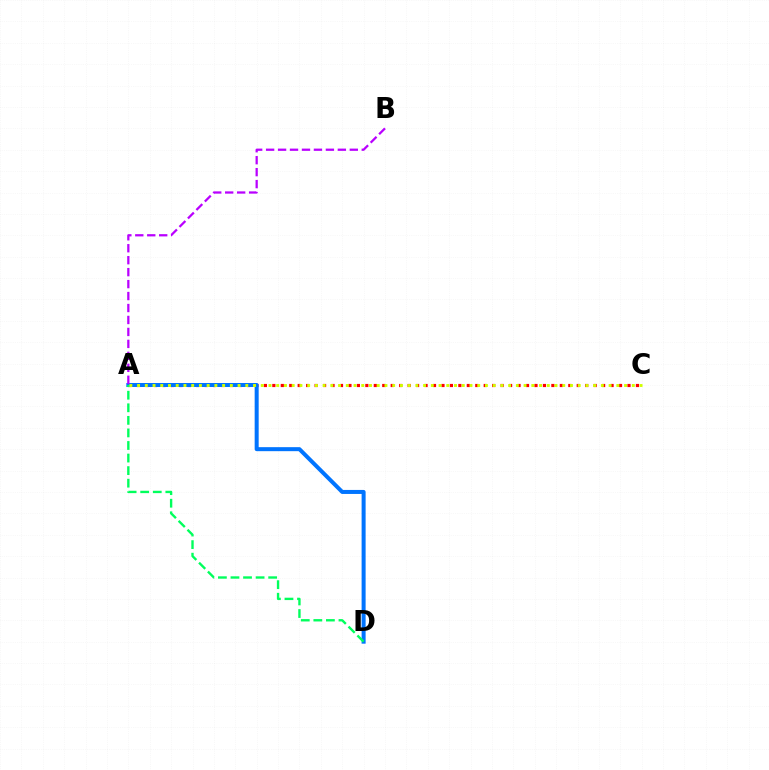{('A', 'C'): [{'color': '#ff0000', 'line_style': 'dotted', 'thickness': 2.3}, {'color': '#d1ff00', 'line_style': 'dotted', 'thickness': 2.1}], ('A', 'D'): [{'color': '#0074ff', 'line_style': 'solid', 'thickness': 2.89}, {'color': '#00ff5c', 'line_style': 'dashed', 'thickness': 1.71}], ('A', 'B'): [{'color': '#b900ff', 'line_style': 'dashed', 'thickness': 1.62}]}